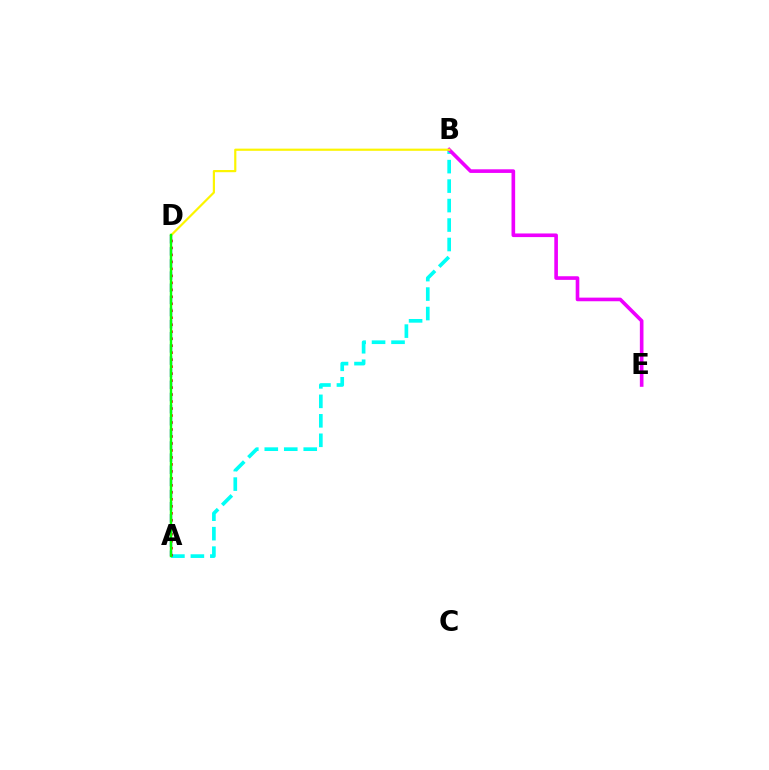{('A', 'B'): [{'color': '#00fff6', 'line_style': 'dashed', 'thickness': 2.65}], ('A', 'D'): [{'color': '#ff0000', 'line_style': 'dotted', 'thickness': 1.9}, {'color': '#0010ff', 'line_style': 'dashed', 'thickness': 1.65}, {'color': '#08ff00', 'line_style': 'solid', 'thickness': 1.75}], ('B', 'E'): [{'color': '#ee00ff', 'line_style': 'solid', 'thickness': 2.61}], ('B', 'D'): [{'color': '#fcf500', 'line_style': 'solid', 'thickness': 1.57}]}